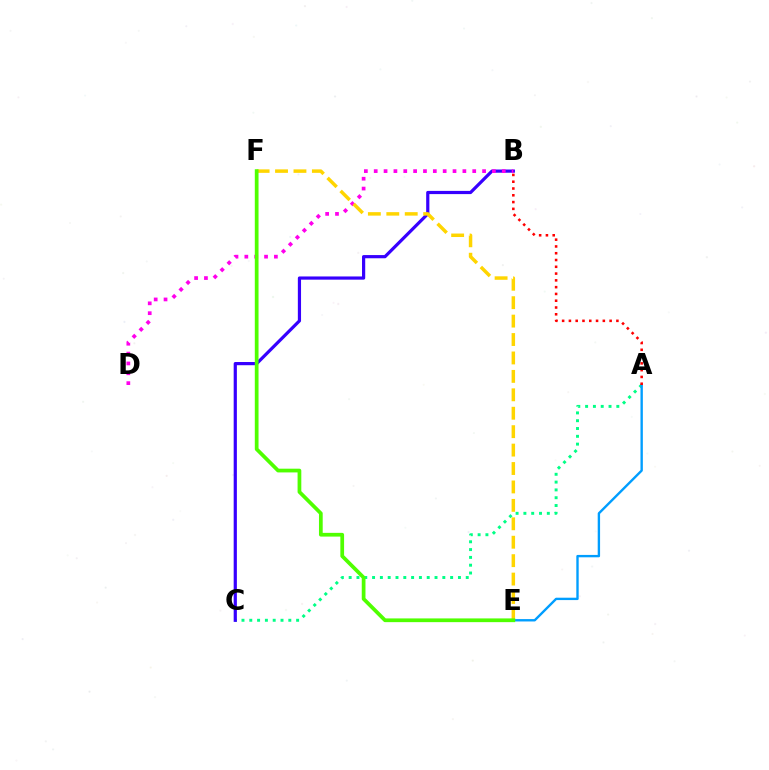{('A', 'C'): [{'color': '#00ff86', 'line_style': 'dotted', 'thickness': 2.12}], ('B', 'C'): [{'color': '#3700ff', 'line_style': 'solid', 'thickness': 2.3}], ('A', 'E'): [{'color': '#009eff', 'line_style': 'solid', 'thickness': 1.71}], ('B', 'D'): [{'color': '#ff00ed', 'line_style': 'dotted', 'thickness': 2.68}], ('E', 'F'): [{'color': '#ffd500', 'line_style': 'dashed', 'thickness': 2.5}, {'color': '#4fff00', 'line_style': 'solid', 'thickness': 2.69}], ('A', 'B'): [{'color': '#ff0000', 'line_style': 'dotted', 'thickness': 1.84}]}